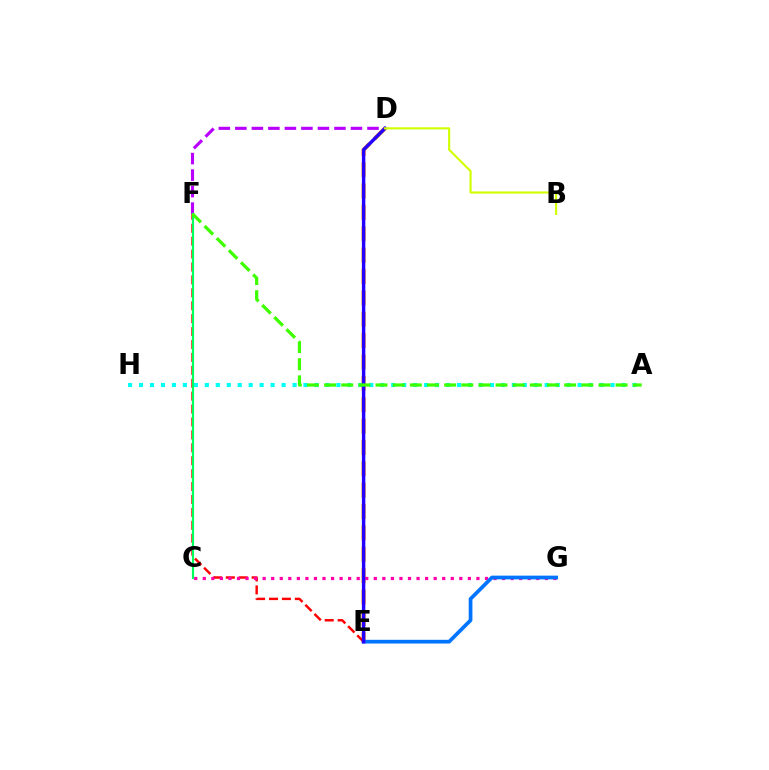{('D', 'E'): [{'color': '#ff9400', 'line_style': 'dashed', 'thickness': 2.9}, {'color': '#2500ff', 'line_style': 'solid', 'thickness': 2.47}], ('E', 'F'): [{'color': '#ff0000', 'line_style': 'dashed', 'thickness': 1.75}], ('C', 'G'): [{'color': '#ff00ac', 'line_style': 'dotted', 'thickness': 2.32}], ('D', 'F'): [{'color': '#b900ff', 'line_style': 'dashed', 'thickness': 2.24}], ('A', 'H'): [{'color': '#00fff6', 'line_style': 'dotted', 'thickness': 2.98}], ('E', 'G'): [{'color': '#0074ff', 'line_style': 'solid', 'thickness': 2.68}], ('C', 'F'): [{'color': '#00ff5c', 'line_style': 'solid', 'thickness': 1.56}], ('B', 'D'): [{'color': '#d1ff00', 'line_style': 'solid', 'thickness': 1.53}], ('A', 'F'): [{'color': '#3dff00', 'line_style': 'dashed', 'thickness': 2.33}]}